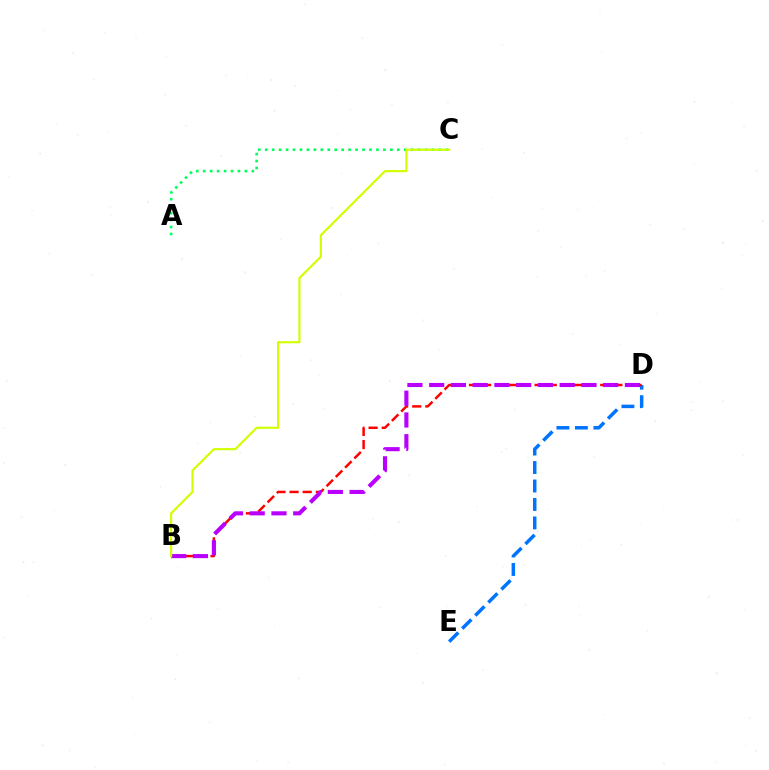{('D', 'E'): [{'color': '#0074ff', 'line_style': 'dashed', 'thickness': 2.51}], ('B', 'D'): [{'color': '#ff0000', 'line_style': 'dashed', 'thickness': 1.78}, {'color': '#b900ff', 'line_style': 'dashed', 'thickness': 2.95}], ('A', 'C'): [{'color': '#00ff5c', 'line_style': 'dotted', 'thickness': 1.89}], ('B', 'C'): [{'color': '#d1ff00', 'line_style': 'solid', 'thickness': 1.56}]}